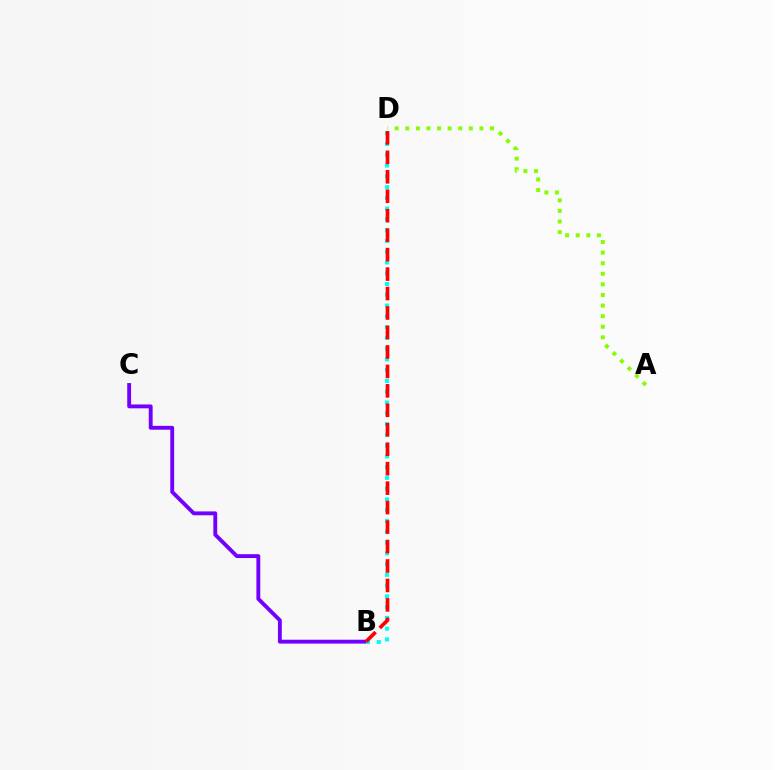{('B', 'C'): [{'color': '#7200ff', 'line_style': 'solid', 'thickness': 2.79}], ('B', 'D'): [{'color': '#00fff6', 'line_style': 'dotted', 'thickness': 2.93}, {'color': '#ff0000', 'line_style': 'dashed', 'thickness': 2.64}], ('A', 'D'): [{'color': '#84ff00', 'line_style': 'dotted', 'thickness': 2.88}]}